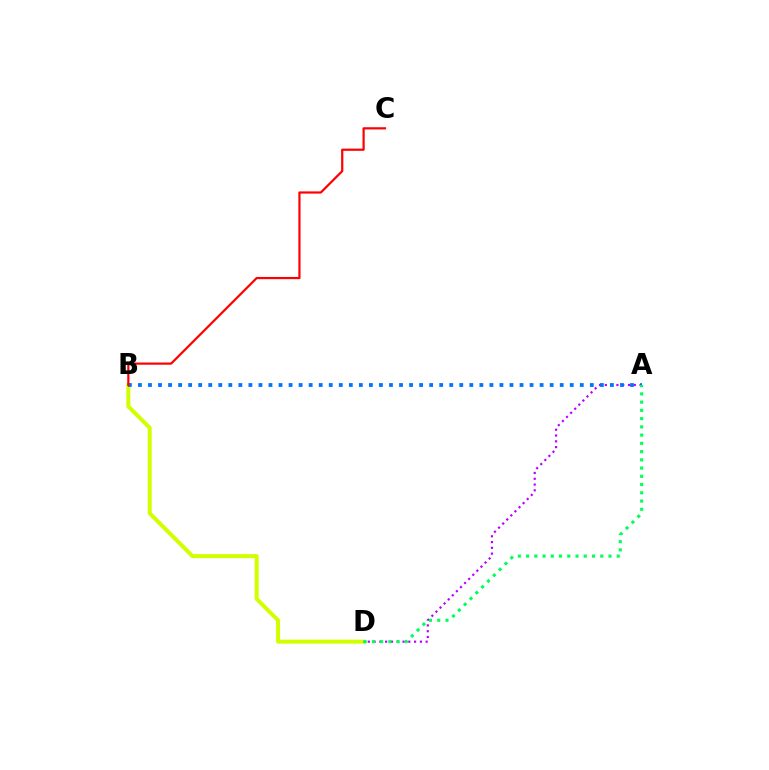{('B', 'D'): [{'color': '#d1ff00', 'line_style': 'solid', 'thickness': 2.88}], ('A', 'D'): [{'color': '#b900ff', 'line_style': 'dotted', 'thickness': 1.57}, {'color': '#00ff5c', 'line_style': 'dotted', 'thickness': 2.24}], ('A', 'B'): [{'color': '#0074ff', 'line_style': 'dotted', 'thickness': 2.73}], ('B', 'C'): [{'color': '#ff0000', 'line_style': 'solid', 'thickness': 1.59}]}